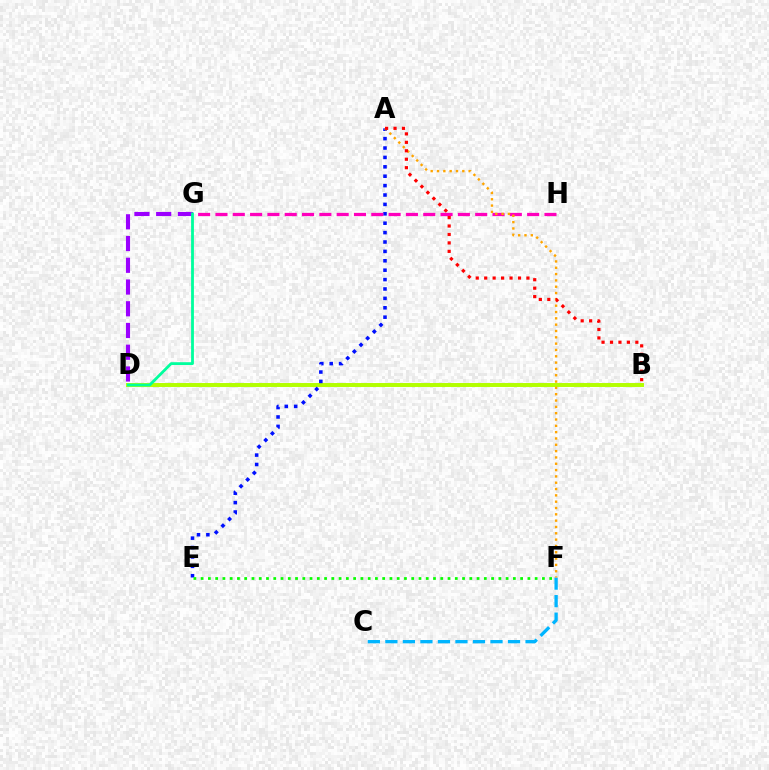{('B', 'D'): [{'color': '#b3ff00', 'line_style': 'solid', 'thickness': 2.84}], ('A', 'E'): [{'color': '#0010ff', 'line_style': 'dotted', 'thickness': 2.55}], ('G', 'H'): [{'color': '#ff00bd', 'line_style': 'dashed', 'thickness': 2.35}], ('C', 'F'): [{'color': '#00b5ff', 'line_style': 'dashed', 'thickness': 2.38}], ('A', 'F'): [{'color': '#ffa500', 'line_style': 'dotted', 'thickness': 1.72}], ('A', 'B'): [{'color': '#ff0000', 'line_style': 'dotted', 'thickness': 2.3}], ('D', 'G'): [{'color': '#9b00ff', 'line_style': 'dashed', 'thickness': 2.95}, {'color': '#00ff9d', 'line_style': 'solid', 'thickness': 2.02}], ('E', 'F'): [{'color': '#08ff00', 'line_style': 'dotted', 'thickness': 1.97}]}